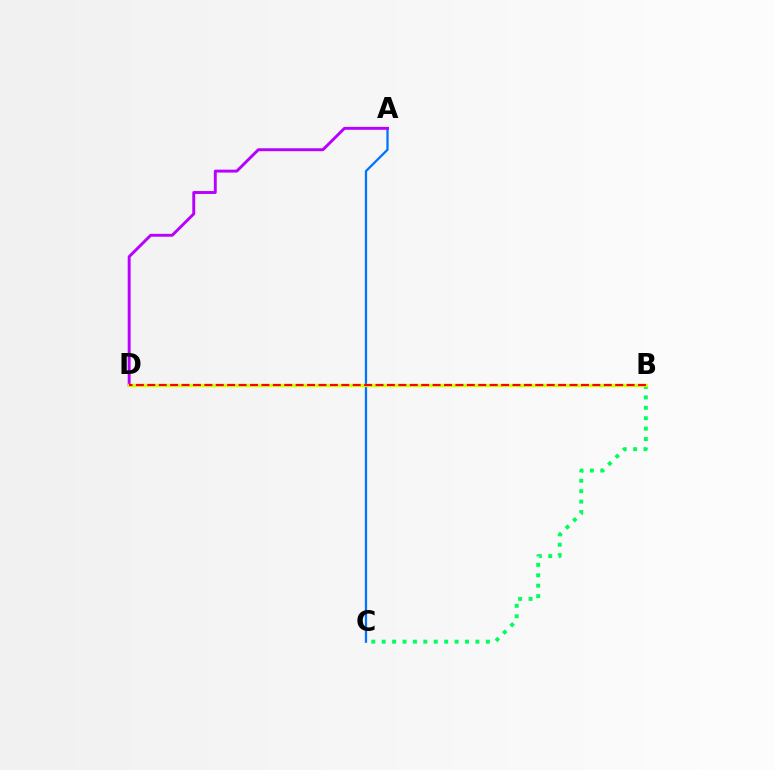{('A', 'C'): [{'color': '#0074ff', 'line_style': 'solid', 'thickness': 1.64}], ('B', 'C'): [{'color': '#00ff5c', 'line_style': 'dotted', 'thickness': 2.83}], ('A', 'D'): [{'color': '#b900ff', 'line_style': 'solid', 'thickness': 2.11}], ('B', 'D'): [{'color': '#d1ff00', 'line_style': 'solid', 'thickness': 2.37}, {'color': '#ff0000', 'line_style': 'dashed', 'thickness': 1.55}]}